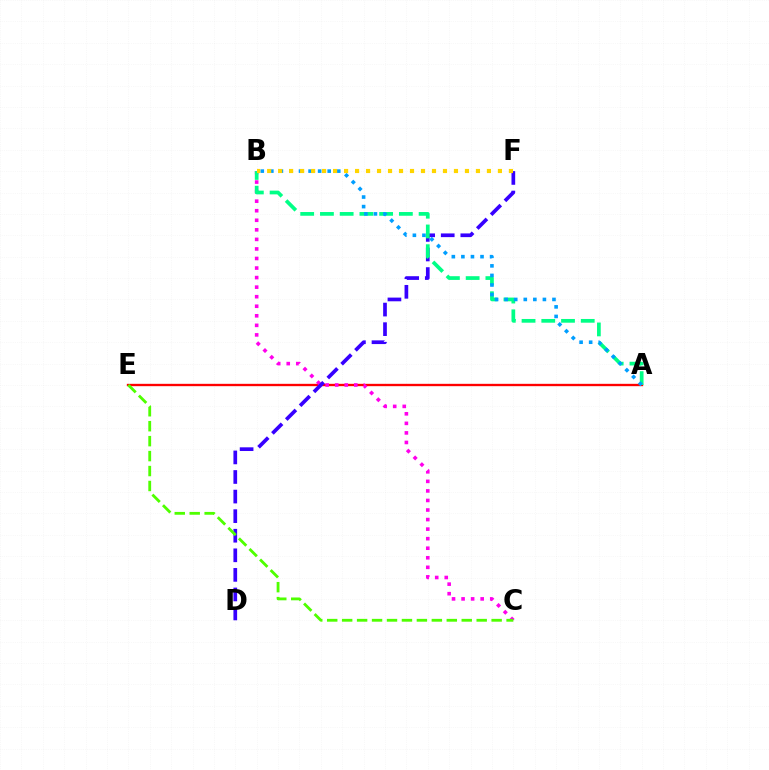{('A', 'E'): [{'color': '#ff0000', 'line_style': 'solid', 'thickness': 1.69}], ('B', 'C'): [{'color': '#ff00ed', 'line_style': 'dotted', 'thickness': 2.6}], ('D', 'F'): [{'color': '#3700ff', 'line_style': 'dashed', 'thickness': 2.66}], ('A', 'B'): [{'color': '#00ff86', 'line_style': 'dashed', 'thickness': 2.68}, {'color': '#009eff', 'line_style': 'dotted', 'thickness': 2.6}], ('C', 'E'): [{'color': '#4fff00', 'line_style': 'dashed', 'thickness': 2.03}], ('B', 'F'): [{'color': '#ffd500', 'line_style': 'dotted', 'thickness': 2.99}]}